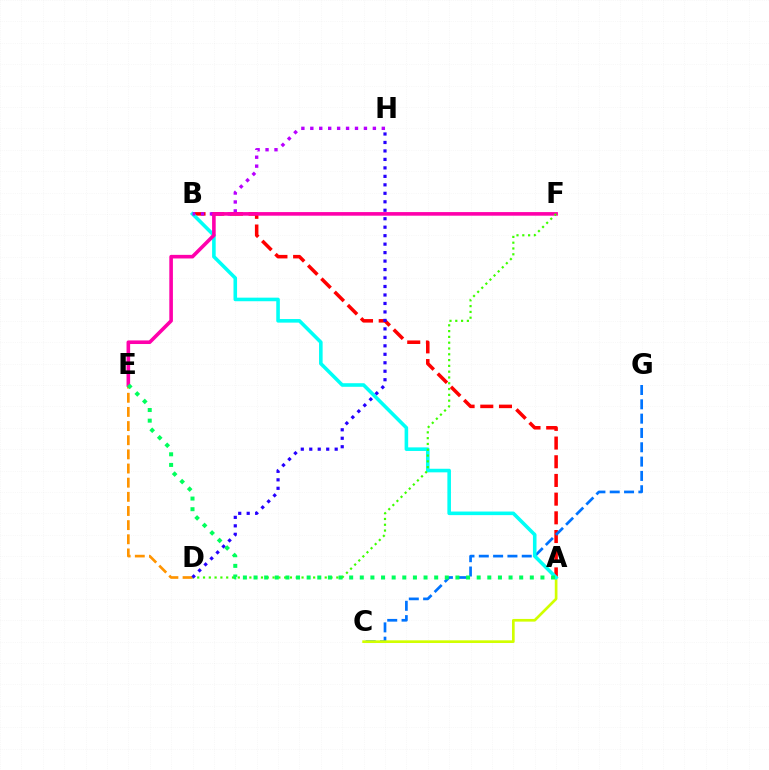{('A', 'B'): [{'color': '#ff0000', 'line_style': 'dashed', 'thickness': 2.54}, {'color': '#00fff6', 'line_style': 'solid', 'thickness': 2.58}], ('D', 'E'): [{'color': '#ff9400', 'line_style': 'dashed', 'thickness': 1.92}], ('C', 'G'): [{'color': '#0074ff', 'line_style': 'dashed', 'thickness': 1.95}], ('A', 'C'): [{'color': '#d1ff00', 'line_style': 'solid', 'thickness': 1.93}], ('B', 'H'): [{'color': '#b900ff', 'line_style': 'dotted', 'thickness': 2.43}], ('E', 'F'): [{'color': '#ff00ac', 'line_style': 'solid', 'thickness': 2.6}], ('D', 'F'): [{'color': '#3dff00', 'line_style': 'dotted', 'thickness': 1.57}], ('D', 'H'): [{'color': '#2500ff', 'line_style': 'dotted', 'thickness': 2.3}], ('A', 'E'): [{'color': '#00ff5c', 'line_style': 'dotted', 'thickness': 2.89}]}